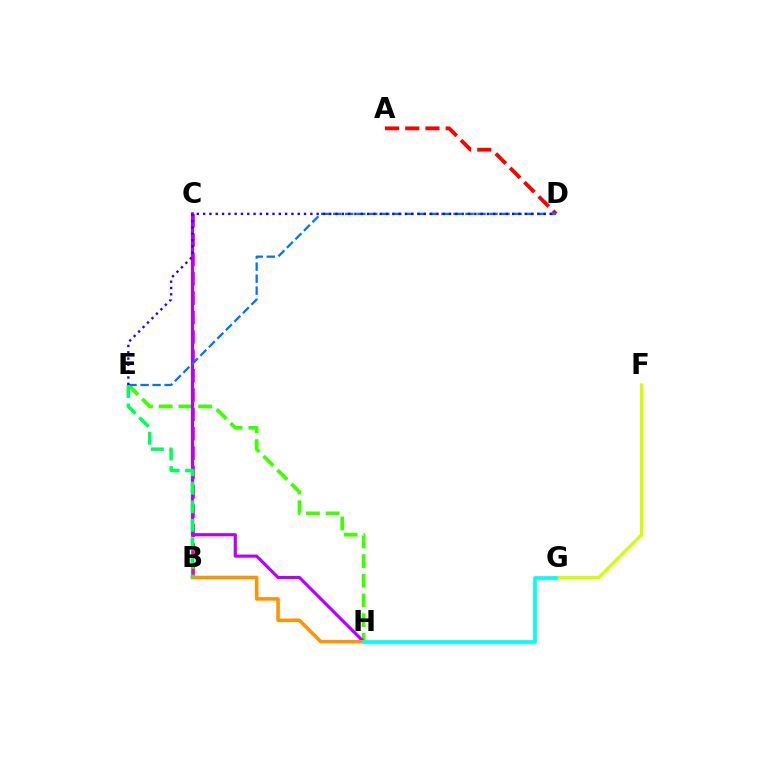{('F', 'G'): [{'color': '#d1ff00', 'line_style': 'solid', 'thickness': 2.36}], ('B', 'C'): [{'color': '#ff00ac', 'line_style': 'dashed', 'thickness': 2.63}], ('E', 'H'): [{'color': '#3dff00', 'line_style': 'dashed', 'thickness': 2.67}], ('C', 'H'): [{'color': '#b900ff', 'line_style': 'solid', 'thickness': 2.26}], ('A', 'D'): [{'color': '#ff0000', 'line_style': 'dashed', 'thickness': 2.75}], ('D', 'E'): [{'color': '#0074ff', 'line_style': 'dashed', 'thickness': 1.63}, {'color': '#2500ff', 'line_style': 'dotted', 'thickness': 1.71}], ('B', 'H'): [{'color': '#ff9400', 'line_style': 'solid', 'thickness': 2.54}], ('G', 'H'): [{'color': '#00fff6', 'line_style': 'solid', 'thickness': 2.68}], ('B', 'E'): [{'color': '#00ff5c', 'line_style': 'dashed', 'thickness': 2.52}]}